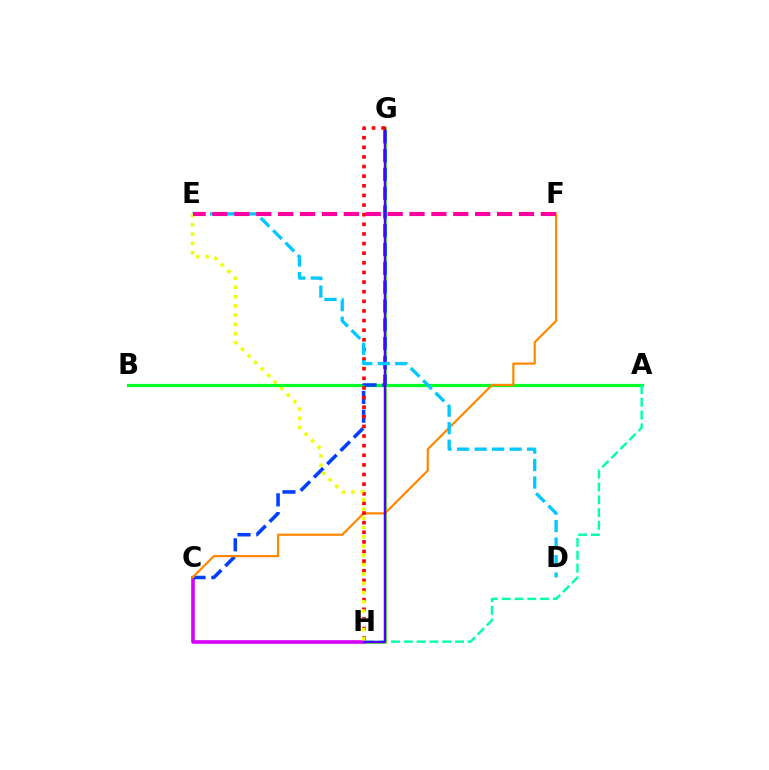{('A', 'B'): [{'color': '#00ff27', 'line_style': 'solid', 'thickness': 2.32}], ('A', 'H'): [{'color': '#00ffaf', 'line_style': 'dashed', 'thickness': 1.74}], ('G', 'H'): [{'color': '#66ff00', 'line_style': 'solid', 'thickness': 1.97}, {'color': '#4f00ff', 'line_style': 'solid', 'thickness': 1.78}, {'color': '#ff0000', 'line_style': 'dotted', 'thickness': 2.61}], ('C', 'H'): [{'color': '#d600ff', 'line_style': 'solid', 'thickness': 2.6}], ('C', 'G'): [{'color': '#003fff', 'line_style': 'dashed', 'thickness': 2.55}], ('C', 'F'): [{'color': '#ff8800', 'line_style': 'solid', 'thickness': 1.6}], ('D', 'E'): [{'color': '#00c7ff', 'line_style': 'dashed', 'thickness': 2.38}], ('E', 'H'): [{'color': '#eeff00', 'line_style': 'dotted', 'thickness': 2.52}], ('E', 'F'): [{'color': '#ff00a0', 'line_style': 'dashed', 'thickness': 2.97}]}